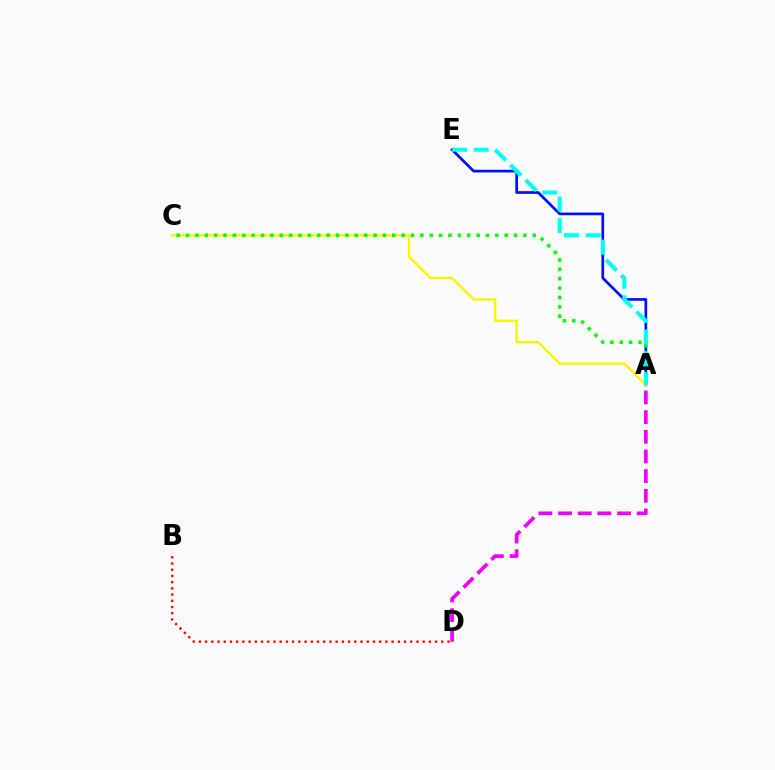{('A', 'E'): [{'color': '#0010ff', 'line_style': 'solid', 'thickness': 1.94}, {'color': '#00fff6', 'line_style': 'dashed', 'thickness': 2.93}], ('A', 'C'): [{'color': '#fcf500', 'line_style': 'solid', 'thickness': 1.75}, {'color': '#08ff00', 'line_style': 'dotted', 'thickness': 2.55}], ('A', 'D'): [{'color': '#ee00ff', 'line_style': 'dashed', 'thickness': 2.67}], ('B', 'D'): [{'color': '#ff0000', 'line_style': 'dotted', 'thickness': 1.69}]}